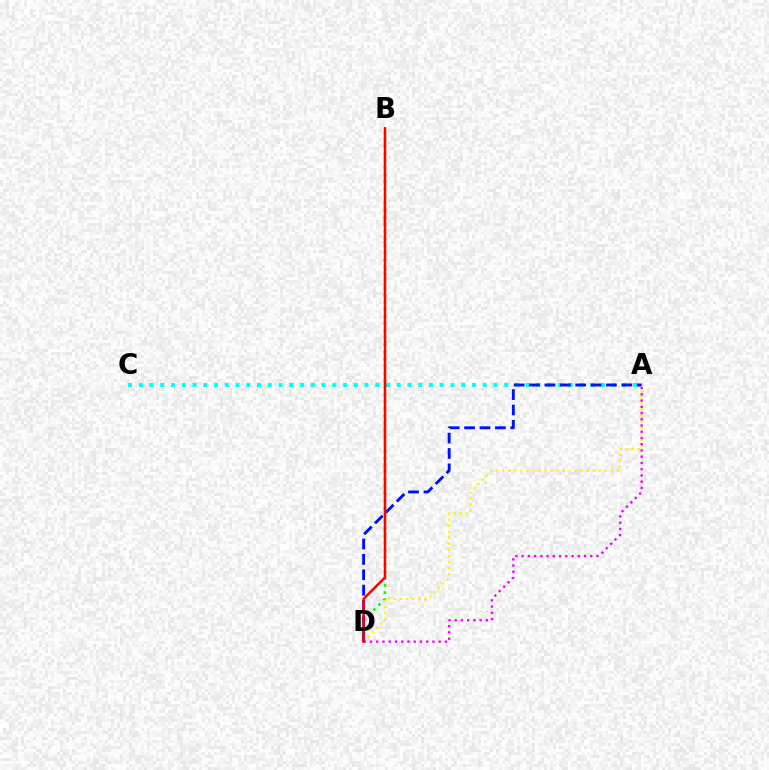{('B', 'D'): [{'color': '#08ff00', 'line_style': 'dotted', 'thickness': 1.92}, {'color': '#ff0000', 'line_style': 'solid', 'thickness': 1.79}], ('A', 'C'): [{'color': '#00fff6', 'line_style': 'dotted', 'thickness': 2.92}], ('A', 'D'): [{'color': '#fcf500', 'line_style': 'dotted', 'thickness': 1.64}, {'color': '#0010ff', 'line_style': 'dashed', 'thickness': 2.09}, {'color': '#ee00ff', 'line_style': 'dotted', 'thickness': 1.7}]}